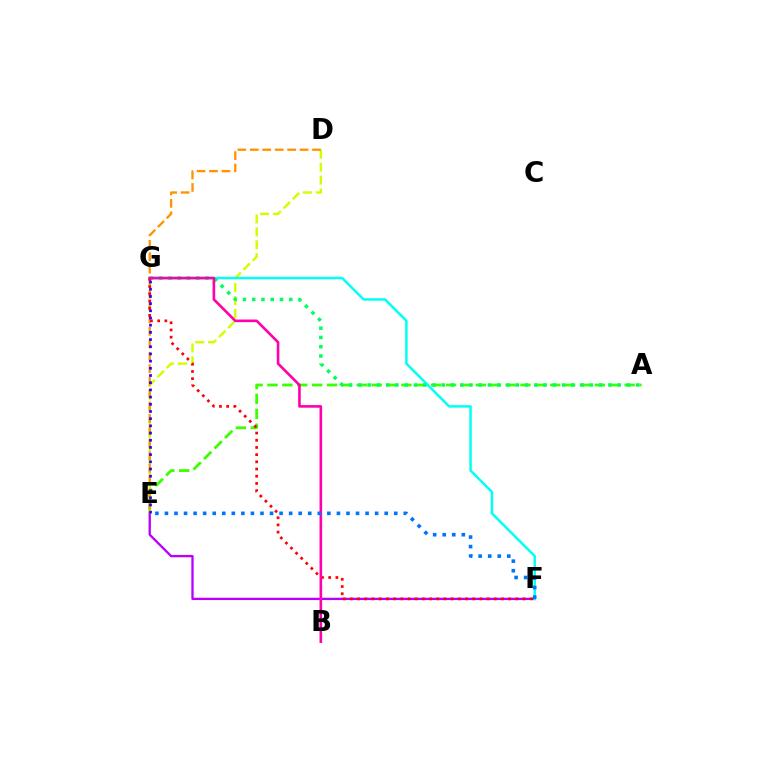{('A', 'E'): [{'color': '#3dff00', 'line_style': 'dashed', 'thickness': 2.02}], ('E', 'F'): [{'color': '#b900ff', 'line_style': 'solid', 'thickness': 1.67}, {'color': '#0074ff', 'line_style': 'dotted', 'thickness': 2.6}], ('D', 'E'): [{'color': '#d1ff00', 'line_style': 'dashed', 'thickness': 1.76}, {'color': '#ff9400', 'line_style': 'dashed', 'thickness': 1.69}], ('F', 'G'): [{'color': '#00fff6', 'line_style': 'solid', 'thickness': 1.79}, {'color': '#ff0000', 'line_style': 'dotted', 'thickness': 1.95}], ('A', 'G'): [{'color': '#00ff5c', 'line_style': 'dotted', 'thickness': 2.52}], ('B', 'G'): [{'color': '#ff00ac', 'line_style': 'solid', 'thickness': 1.88}], ('E', 'G'): [{'color': '#2500ff', 'line_style': 'dotted', 'thickness': 1.95}]}